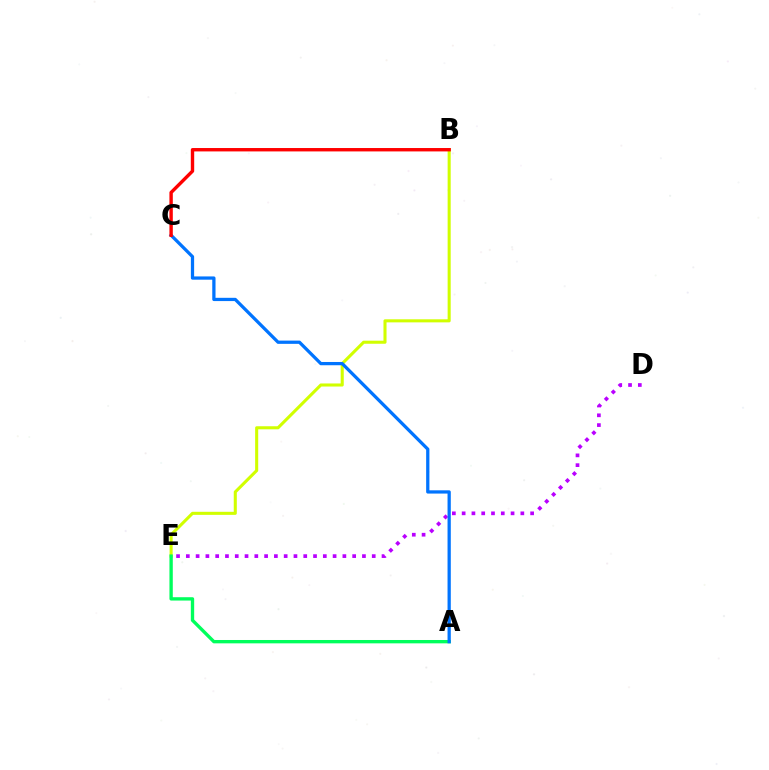{('D', 'E'): [{'color': '#b900ff', 'line_style': 'dotted', 'thickness': 2.66}], ('B', 'E'): [{'color': '#d1ff00', 'line_style': 'solid', 'thickness': 2.21}], ('A', 'E'): [{'color': '#00ff5c', 'line_style': 'solid', 'thickness': 2.41}], ('A', 'C'): [{'color': '#0074ff', 'line_style': 'solid', 'thickness': 2.35}], ('B', 'C'): [{'color': '#ff0000', 'line_style': 'solid', 'thickness': 2.44}]}